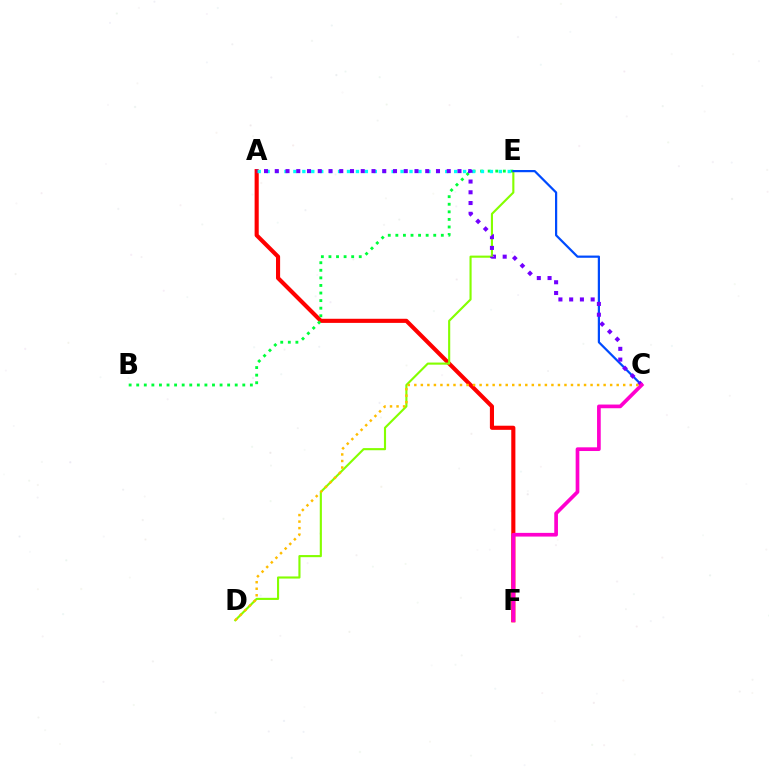{('A', 'F'): [{'color': '#ff0000', 'line_style': 'solid', 'thickness': 2.96}], ('B', 'E'): [{'color': '#00ff39', 'line_style': 'dotted', 'thickness': 2.06}], ('D', 'E'): [{'color': '#84ff00', 'line_style': 'solid', 'thickness': 1.53}], ('C', 'E'): [{'color': '#004bff', 'line_style': 'solid', 'thickness': 1.59}], ('A', 'E'): [{'color': '#00fff6', 'line_style': 'dotted', 'thickness': 2.43}], ('A', 'C'): [{'color': '#7200ff', 'line_style': 'dotted', 'thickness': 2.92}], ('C', 'F'): [{'color': '#ff00cf', 'line_style': 'solid', 'thickness': 2.65}], ('C', 'D'): [{'color': '#ffbd00', 'line_style': 'dotted', 'thickness': 1.77}]}